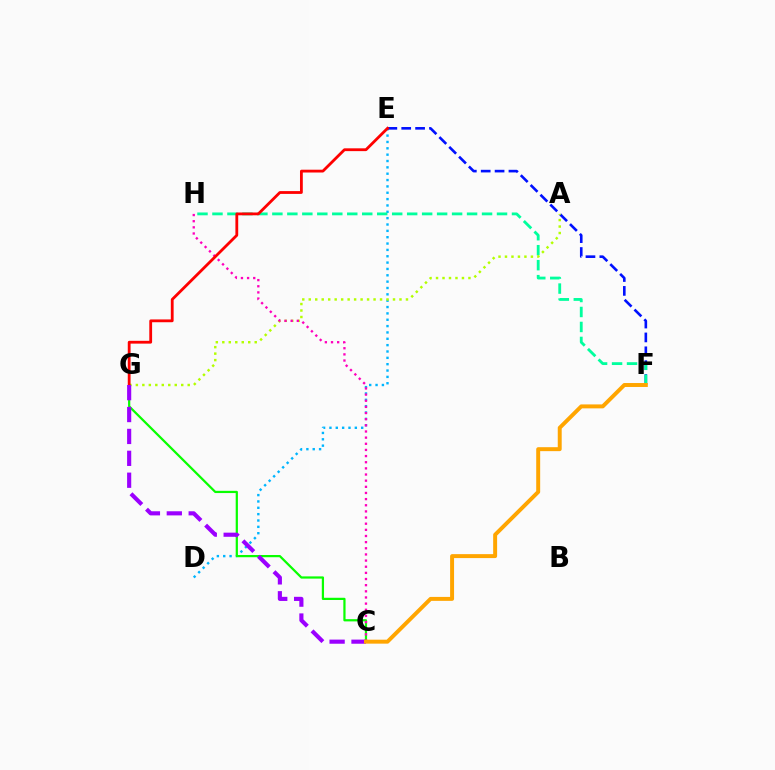{('D', 'E'): [{'color': '#00b5ff', 'line_style': 'dotted', 'thickness': 1.73}], ('E', 'F'): [{'color': '#0010ff', 'line_style': 'dashed', 'thickness': 1.88}], ('F', 'H'): [{'color': '#00ff9d', 'line_style': 'dashed', 'thickness': 2.03}], ('A', 'G'): [{'color': '#b3ff00', 'line_style': 'dotted', 'thickness': 1.76}], ('C', 'G'): [{'color': '#08ff00', 'line_style': 'solid', 'thickness': 1.6}, {'color': '#9b00ff', 'line_style': 'dashed', 'thickness': 2.97}], ('C', 'H'): [{'color': '#ff00bd', 'line_style': 'dotted', 'thickness': 1.67}], ('E', 'G'): [{'color': '#ff0000', 'line_style': 'solid', 'thickness': 2.02}], ('C', 'F'): [{'color': '#ffa500', 'line_style': 'solid', 'thickness': 2.84}]}